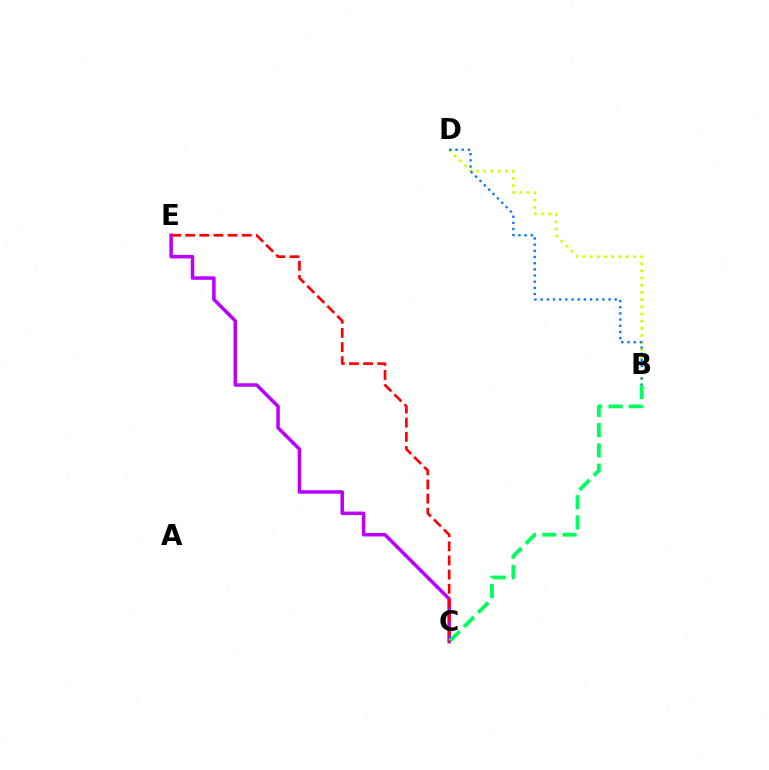{('C', 'E'): [{'color': '#b900ff', 'line_style': 'solid', 'thickness': 2.52}, {'color': '#ff0000', 'line_style': 'dashed', 'thickness': 1.92}], ('B', 'C'): [{'color': '#00ff5c', 'line_style': 'dashed', 'thickness': 2.75}], ('B', 'D'): [{'color': '#d1ff00', 'line_style': 'dotted', 'thickness': 1.95}, {'color': '#0074ff', 'line_style': 'dotted', 'thickness': 1.68}]}